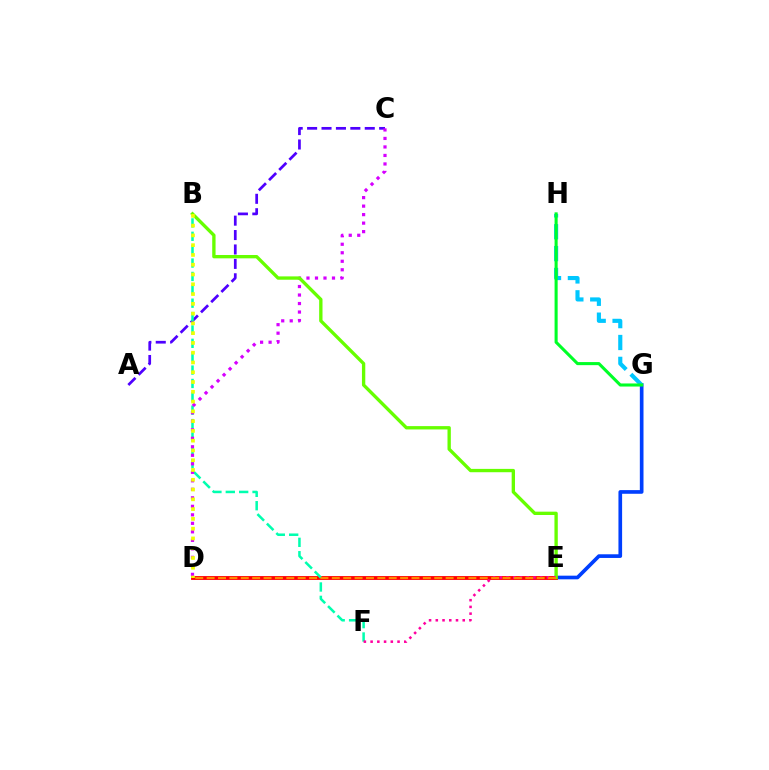{('E', 'G'): [{'color': '#003fff', 'line_style': 'solid', 'thickness': 2.64}], ('A', 'C'): [{'color': '#4f00ff', 'line_style': 'dashed', 'thickness': 1.96}], ('G', 'H'): [{'color': '#00c7ff', 'line_style': 'dashed', 'thickness': 2.97}, {'color': '#00ff27', 'line_style': 'solid', 'thickness': 2.21}], ('D', 'E'): [{'color': '#ff0000', 'line_style': 'solid', 'thickness': 2.77}, {'color': '#ff8800', 'line_style': 'dashed', 'thickness': 1.55}], ('B', 'F'): [{'color': '#00ffaf', 'line_style': 'dashed', 'thickness': 1.82}], ('C', 'D'): [{'color': '#d600ff', 'line_style': 'dotted', 'thickness': 2.31}], ('B', 'E'): [{'color': '#66ff00', 'line_style': 'solid', 'thickness': 2.4}], ('E', 'F'): [{'color': '#ff00a0', 'line_style': 'dotted', 'thickness': 1.83}], ('B', 'D'): [{'color': '#eeff00', 'line_style': 'dotted', 'thickness': 2.66}]}